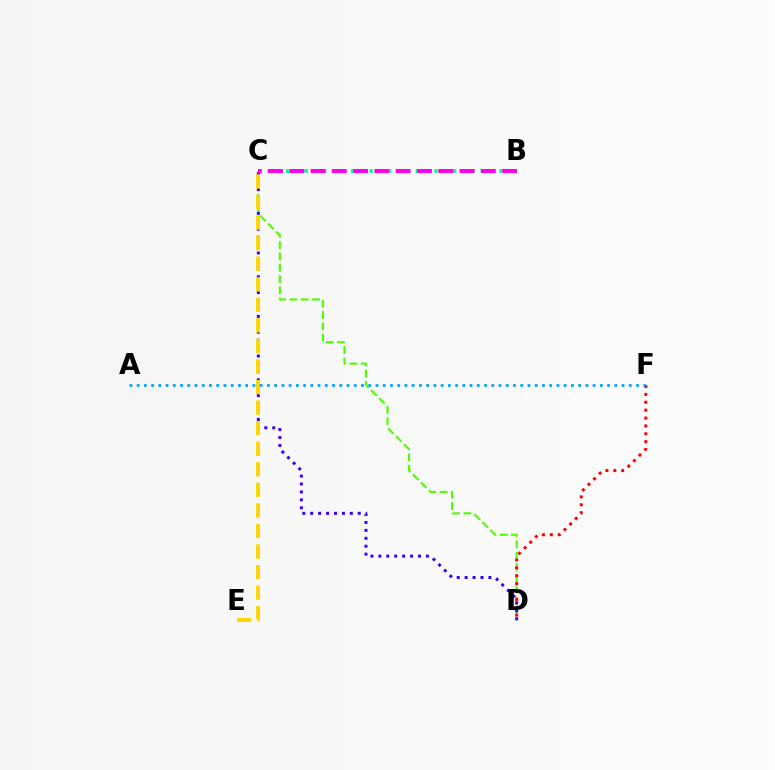{('C', 'D'): [{'color': '#4fff00', 'line_style': 'dashed', 'thickness': 1.53}, {'color': '#3700ff', 'line_style': 'dotted', 'thickness': 2.15}], ('B', 'C'): [{'color': '#00ff86', 'line_style': 'dotted', 'thickness': 2.52}, {'color': '#ff00ed', 'line_style': 'dashed', 'thickness': 2.89}], ('D', 'F'): [{'color': '#ff0000', 'line_style': 'dotted', 'thickness': 2.14}], ('C', 'E'): [{'color': '#ffd500', 'line_style': 'dashed', 'thickness': 2.79}], ('A', 'F'): [{'color': '#009eff', 'line_style': 'dotted', 'thickness': 1.97}]}